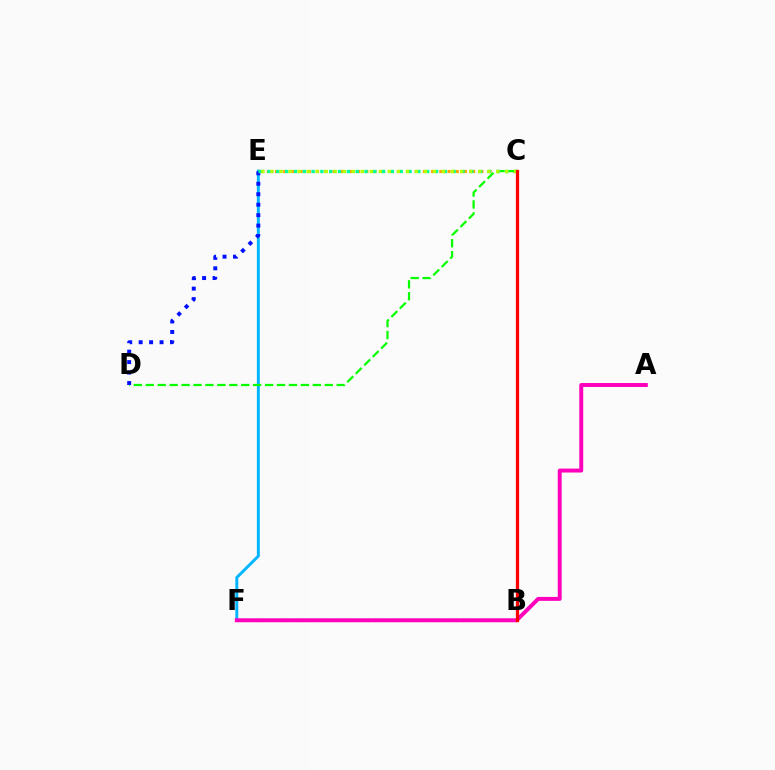{('B', 'F'): [{'color': '#9b00ff', 'line_style': 'dotted', 'thickness': 1.6}], ('E', 'F'): [{'color': '#00b5ff', 'line_style': 'solid', 'thickness': 2.11}], ('C', 'E'): [{'color': '#ffa500', 'line_style': 'dotted', 'thickness': 2.23}, {'color': '#00ff9d', 'line_style': 'dotted', 'thickness': 2.4}, {'color': '#b3ff00', 'line_style': 'dotted', 'thickness': 2.45}], ('C', 'D'): [{'color': '#08ff00', 'line_style': 'dashed', 'thickness': 1.62}], ('D', 'E'): [{'color': '#0010ff', 'line_style': 'dotted', 'thickness': 2.84}], ('A', 'F'): [{'color': '#ff00bd', 'line_style': 'solid', 'thickness': 2.84}], ('B', 'C'): [{'color': '#ff0000', 'line_style': 'solid', 'thickness': 2.34}]}